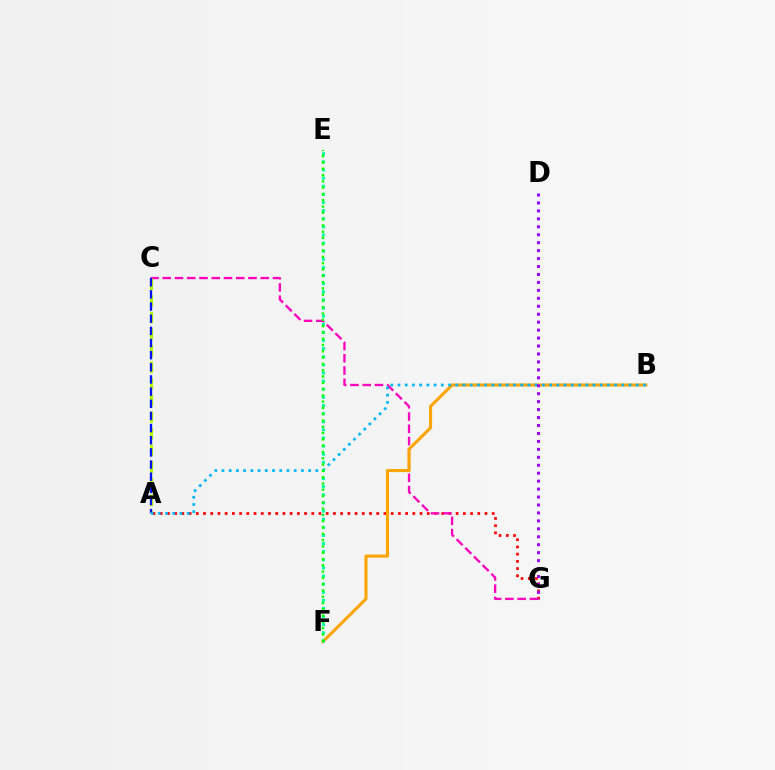{('A', 'G'): [{'color': '#ff0000', 'line_style': 'dotted', 'thickness': 1.96}], ('C', 'G'): [{'color': '#ff00bd', 'line_style': 'dashed', 'thickness': 1.66}], ('A', 'C'): [{'color': '#b3ff00', 'line_style': 'dashed', 'thickness': 2.26}, {'color': '#0010ff', 'line_style': 'dashed', 'thickness': 1.65}], ('B', 'F'): [{'color': '#ffa500', 'line_style': 'solid', 'thickness': 2.22}], ('A', 'B'): [{'color': '#00b5ff', 'line_style': 'dotted', 'thickness': 1.96}], ('E', 'F'): [{'color': '#00ff9d', 'line_style': 'dotted', 'thickness': 2.21}, {'color': '#08ff00', 'line_style': 'dotted', 'thickness': 1.71}], ('D', 'G'): [{'color': '#9b00ff', 'line_style': 'dotted', 'thickness': 2.16}]}